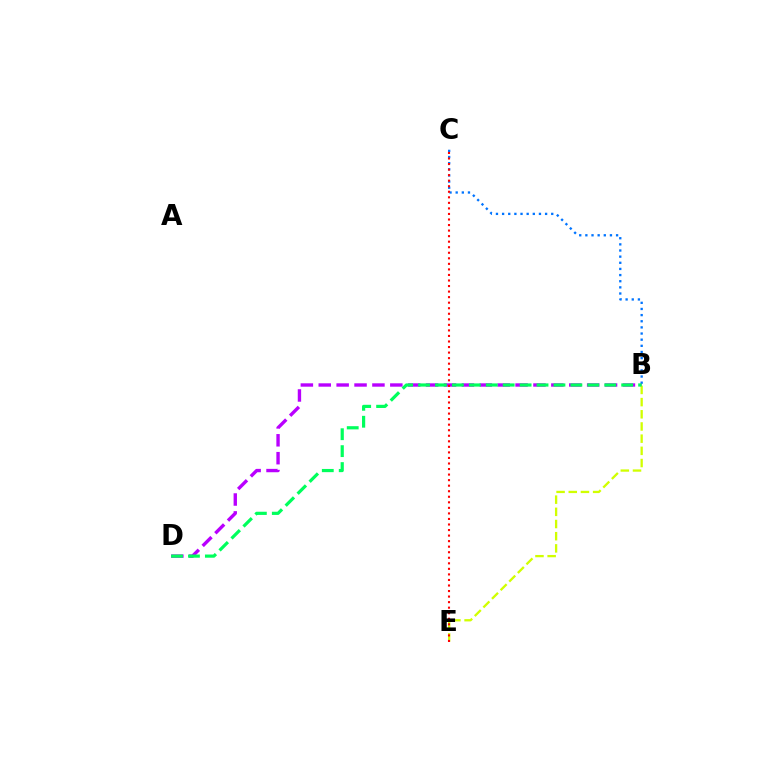{('B', 'D'): [{'color': '#b900ff', 'line_style': 'dashed', 'thickness': 2.43}, {'color': '#00ff5c', 'line_style': 'dashed', 'thickness': 2.3}], ('B', 'C'): [{'color': '#0074ff', 'line_style': 'dotted', 'thickness': 1.67}], ('B', 'E'): [{'color': '#d1ff00', 'line_style': 'dashed', 'thickness': 1.66}], ('C', 'E'): [{'color': '#ff0000', 'line_style': 'dotted', 'thickness': 1.51}]}